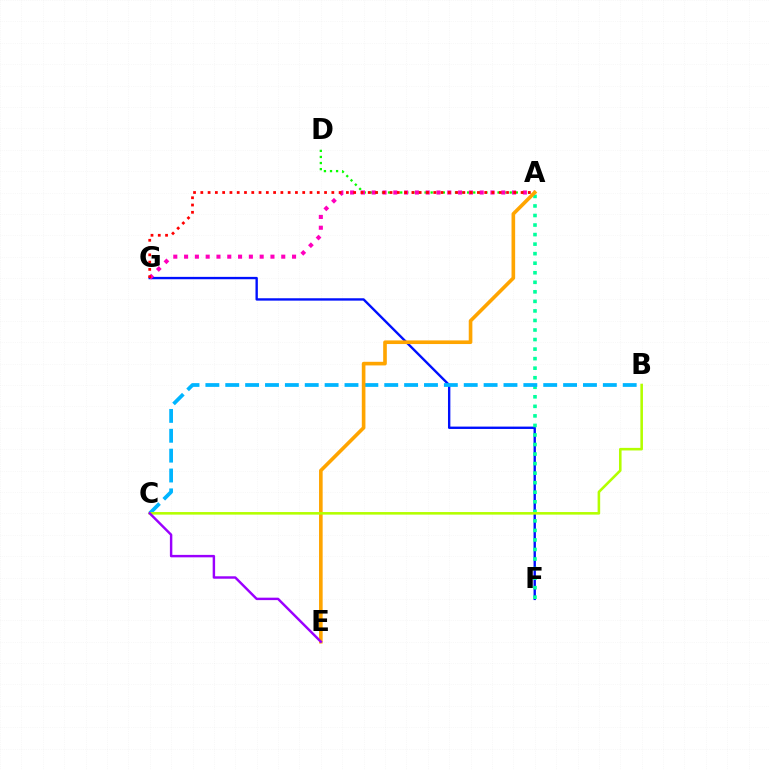{('F', 'G'): [{'color': '#0010ff', 'line_style': 'solid', 'thickness': 1.71}], ('A', 'D'): [{'color': '#08ff00', 'line_style': 'dotted', 'thickness': 1.65}], ('A', 'F'): [{'color': '#00ff9d', 'line_style': 'dotted', 'thickness': 2.59}], ('B', 'C'): [{'color': '#00b5ff', 'line_style': 'dashed', 'thickness': 2.7}, {'color': '#b3ff00', 'line_style': 'solid', 'thickness': 1.85}], ('A', 'G'): [{'color': '#ff00bd', 'line_style': 'dotted', 'thickness': 2.93}, {'color': '#ff0000', 'line_style': 'dotted', 'thickness': 1.98}], ('A', 'E'): [{'color': '#ffa500', 'line_style': 'solid', 'thickness': 2.61}], ('C', 'E'): [{'color': '#9b00ff', 'line_style': 'solid', 'thickness': 1.76}]}